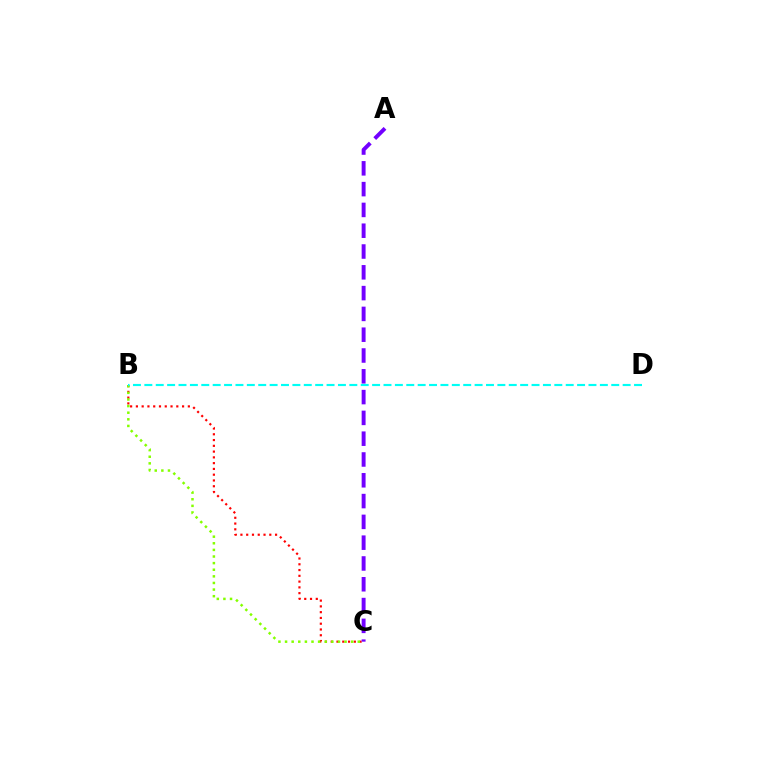{('B', 'C'): [{'color': '#ff0000', 'line_style': 'dotted', 'thickness': 1.57}, {'color': '#84ff00', 'line_style': 'dotted', 'thickness': 1.8}], ('B', 'D'): [{'color': '#00fff6', 'line_style': 'dashed', 'thickness': 1.55}], ('A', 'C'): [{'color': '#7200ff', 'line_style': 'dashed', 'thickness': 2.83}]}